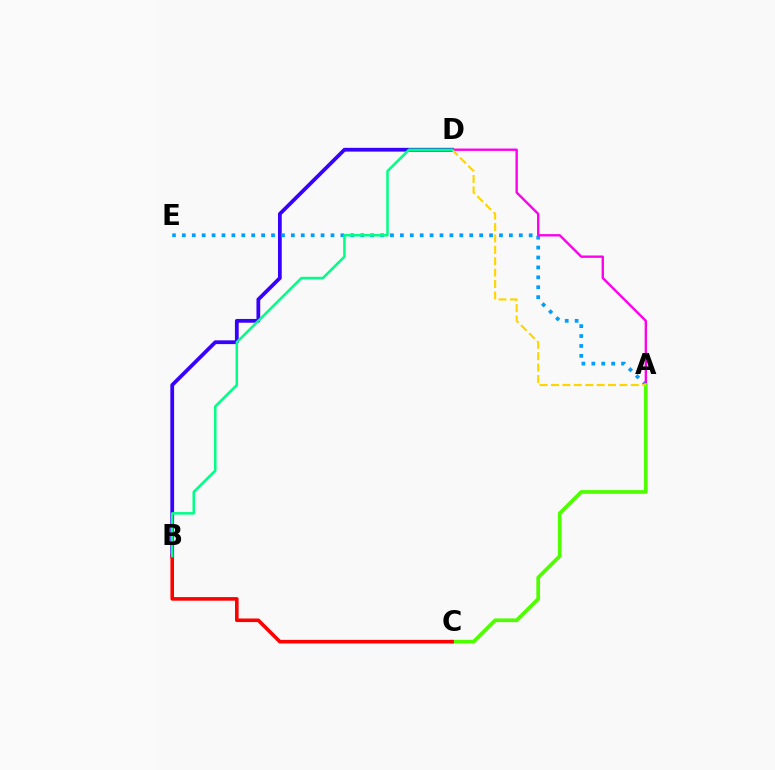{('B', 'D'): [{'color': '#3700ff', 'line_style': 'solid', 'thickness': 2.7}, {'color': '#00ff86', 'line_style': 'solid', 'thickness': 1.82}], ('A', 'E'): [{'color': '#009eff', 'line_style': 'dotted', 'thickness': 2.69}], ('A', 'D'): [{'color': '#ff00ed', 'line_style': 'solid', 'thickness': 1.71}, {'color': '#ffd500', 'line_style': 'dashed', 'thickness': 1.55}], ('A', 'C'): [{'color': '#4fff00', 'line_style': 'solid', 'thickness': 2.67}], ('B', 'C'): [{'color': '#ff0000', 'line_style': 'solid', 'thickness': 2.58}]}